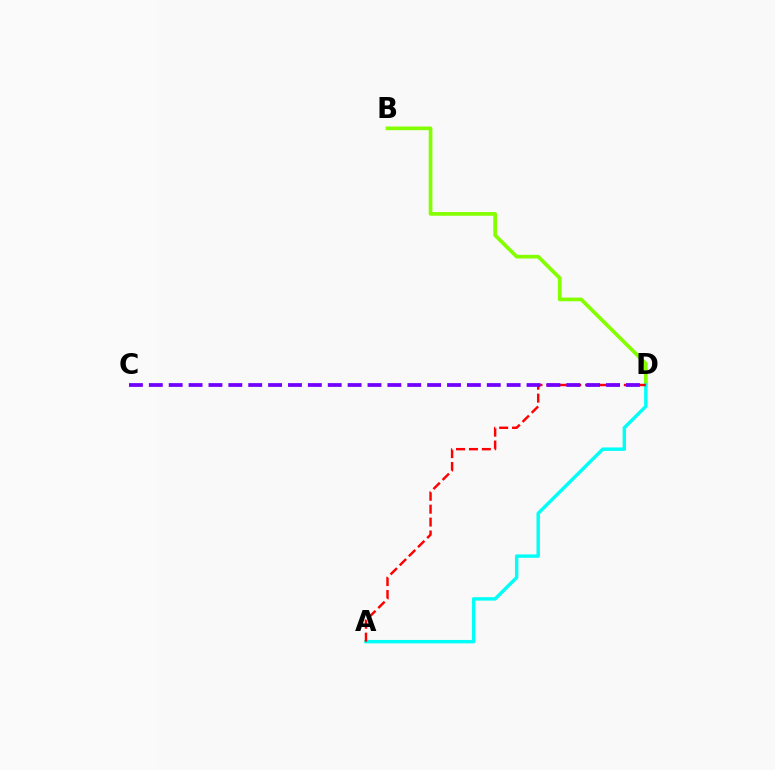{('B', 'D'): [{'color': '#84ff00', 'line_style': 'solid', 'thickness': 2.66}], ('A', 'D'): [{'color': '#00fff6', 'line_style': 'solid', 'thickness': 2.46}, {'color': '#ff0000', 'line_style': 'dashed', 'thickness': 1.75}], ('C', 'D'): [{'color': '#7200ff', 'line_style': 'dashed', 'thickness': 2.7}]}